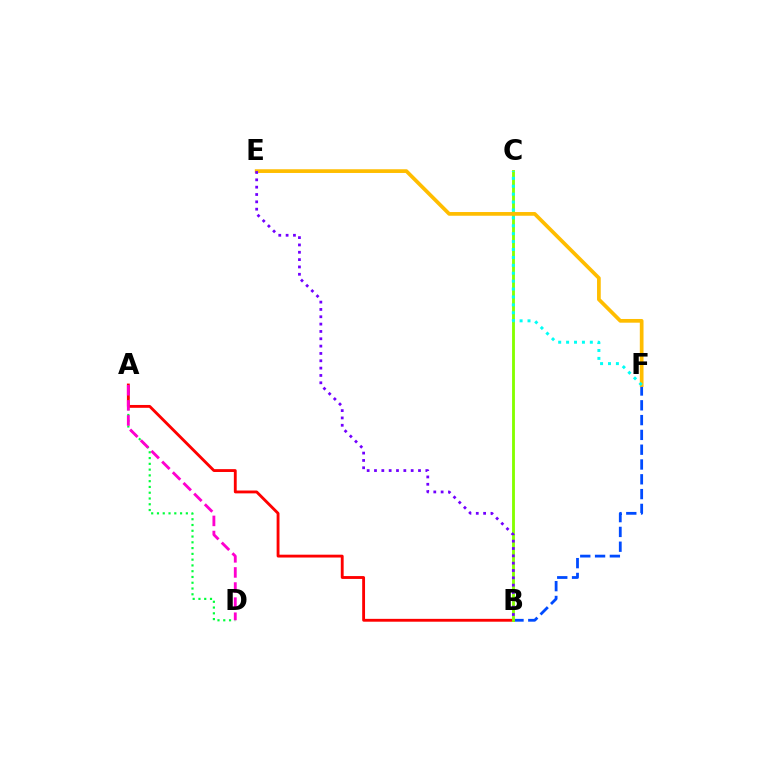{('A', 'D'): [{'color': '#00ff39', 'line_style': 'dotted', 'thickness': 1.57}, {'color': '#ff00cf', 'line_style': 'dashed', 'thickness': 2.05}], ('B', 'F'): [{'color': '#004bff', 'line_style': 'dashed', 'thickness': 2.01}], ('A', 'B'): [{'color': '#ff0000', 'line_style': 'solid', 'thickness': 2.05}], ('B', 'C'): [{'color': '#84ff00', 'line_style': 'solid', 'thickness': 2.05}], ('E', 'F'): [{'color': '#ffbd00', 'line_style': 'solid', 'thickness': 2.67}], ('B', 'E'): [{'color': '#7200ff', 'line_style': 'dotted', 'thickness': 1.99}], ('C', 'F'): [{'color': '#00fff6', 'line_style': 'dotted', 'thickness': 2.15}]}